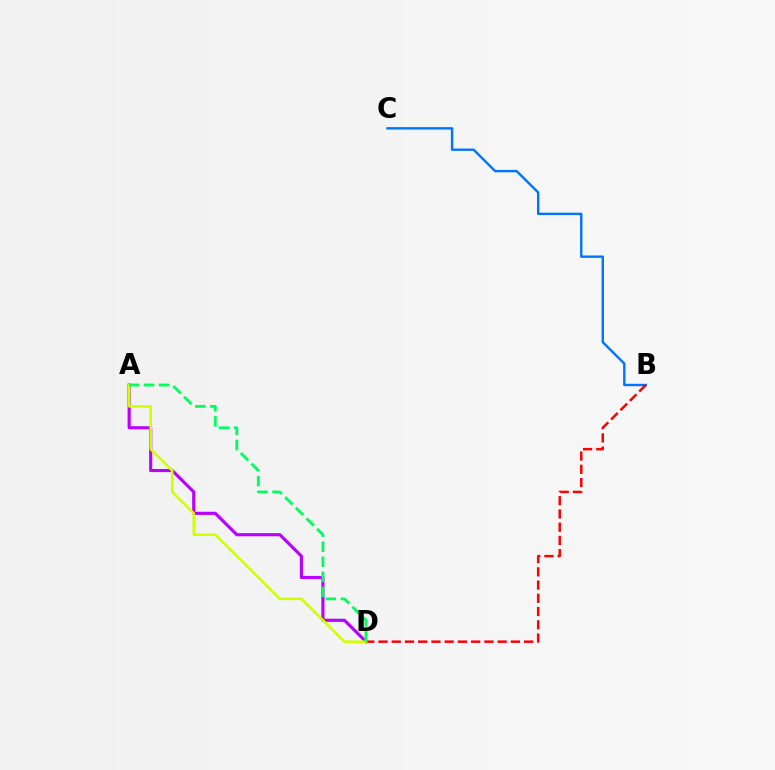{('A', 'D'): [{'color': '#b900ff', 'line_style': 'solid', 'thickness': 2.26}, {'color': '#d1ff00', 'line_style': 'solid', 'thickness': 1.84}, {'color': '#00ff5c', 'line_style': 'dashed', 'thickness': 2.04}], ('B', 'C'): [{'color': '#0074ff', 'line_style': 'solid', 'thickness': 1.73}], ('B', 'D'): [{'color': '#ff0000', 'line_style': 'dashed', 'thickness': 1.8}]}